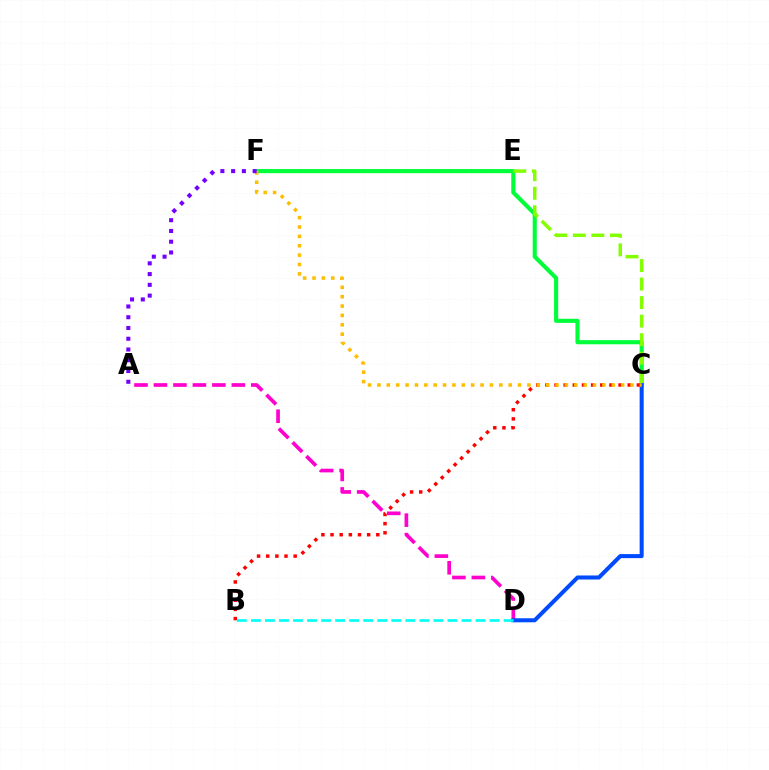{('A', 'D'): [{'color': '#ff00cf', 'line_style': 'dashed', 'thickness': 2.64}], ('C', 'F'): [{'color': '#00ff39', 'line_style': 'solid', 'thickness': 2.96}, {'color': '#ffbd00', 'line_style': 'dotted', 'thickness': 2.55}], ('C', 'E'): [{'color': '#84ff00', 'line_style': 'dashed', 'thickness': 2.52}], ('B', 'C'): [{'color': '#ff0000', 'line_style': 'dotted', 'thickness': 2.49}], ('C', 'D'): [{'color': '#004bff', 'line_style': 'solid', 'thickness': 2.91}], ('A', 'F'): [{'color': '#7200ff', 'line_style': 'dotted', 'thickness': 2.92}], ('B', 'D'): [{'color': '#00fff6', 'line_style': 'dashed', 'thickness': 1.91}]}